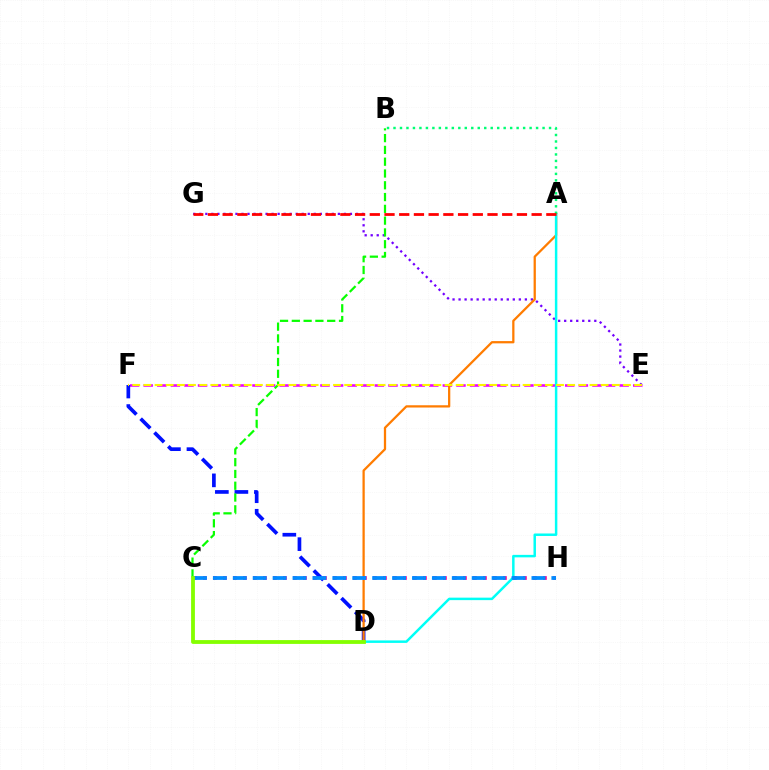{('E', 'F'): [{'color': '#ee00ff', 'line_style': 'dashed', 'thickness': 1.85}, {'color': '#fcf500', 'line_style': 'dashed', 'thickness': 1.52}], ('E', 'G'): [{'color': '#7200ff', 'line_style': 'dotted', 'thickness': 1.64}], ('D', 'F'): [{'color': '#0010ff', 'line_style': 'dashed', 'thickness': 2.66}], ('B', 'C'): [{'color': '#08ff00', 'line_style': 'dashed', 'thickness': 1.6}], ('A', 'D'): [{'color': '#ff7c00', 'line_style': 'solid', 'thickness': 1.63}, {'color': '#00fff6', 'line_style': 'solid', 'thickness': 1.79}], ('C', 'H'): [{'color': '#ff0094', 'line_style': 'dotted', 'thickness': 2.72}, {'color': '#008cff', 'line_style': 'dashed', 'thickness': 2.71}], ('A', 'B'): [{'color': '#00ff74', 'line_style': 'dotted', 'thickness': 1.76}], ('C', 'D'): [{'color': '#84ff00', 'line_style': 'solid', 'thickness': 2.75}], ('A', 'G'): [{'color': '#ff0000', 'line_style': 'dashed', 'thickness': 2.0}]}